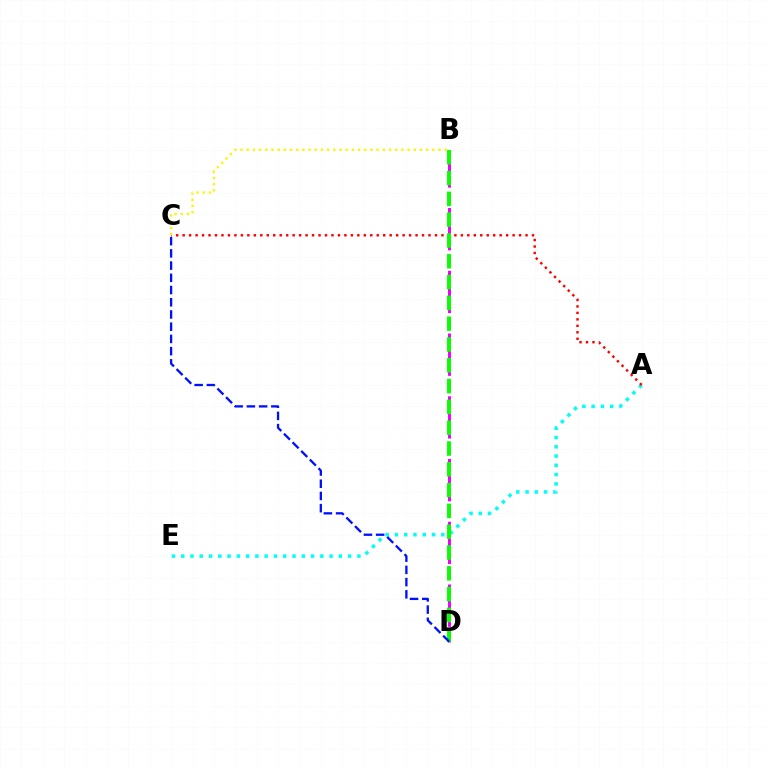{('A', 'E'): [{'color': '#00fff6', 'line_style': 'dotted', 'thickness': 2.52}], ('A', 'C'): [{'color': '#ff0000', 'line_style': 'dotted', 'thickness': 1.76}], ('B', 'D'): [{'color': '#ee00ff', 'line_style': 'dashed', 'thickness': 2.13}, {'color': '#08ff00', 'line_style': 'dashed', 'thickness': 2.83}], ('B', 'C'): [{'color': '#fcf500', 'line_style': 'dotted', 'thickness': 1.68}], ('C', 'D'): [{'color': '#0010ff', 'line_style': 'dashed', 'thickness': 1.66}]}